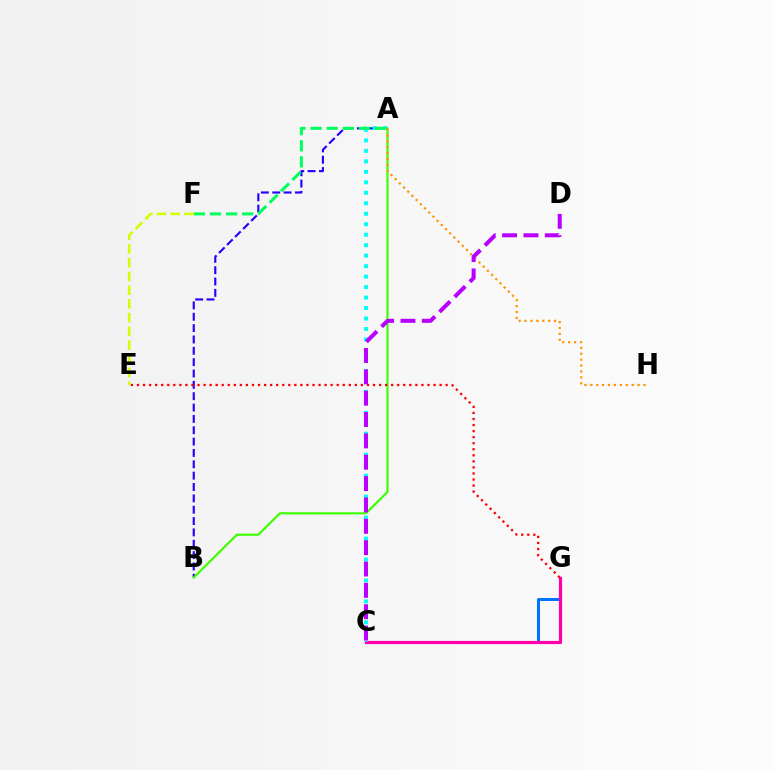{('C', 'G'): [{'color': '#0074ff', 'line_style': 'solid', 'thickness': 2.17}, {'color': '#ff00ac', 'line_style': 'solid', 'thickness': 2.27}], ('A', 'B'): [{'color': '#2500ff', 'line_style': 'dashed', 'thickness': 1.54}, {'color': '#3dff00', 'line_style': 'solid', 'thickness': 1.55}], ('A', 'C'): [{'color': '#00fff6', 'line_style': 'dotted', 'thickness': 2.85}], ('E', 'G'): [{'color': '#ff0000', 'line_style': 'dotted', 'thickness': 1.64}], ('A', 'F'): [{'color': '#00ff5c', 'line_style': 'dashed', 'thickness': 2.19}], ('A', 'H'): [{'color': '#ff9400', 'line_style': 'dotted', 'thickness': 1.61}], ('C', 'D'): [{'color': '#b900ff', 'line_style': 'dashed', 'thickness': 2.9}], ('E', 'F'): [{'color': '#d1ff00', 'line_style': 'dashed', 'thickness': 1.86}]}